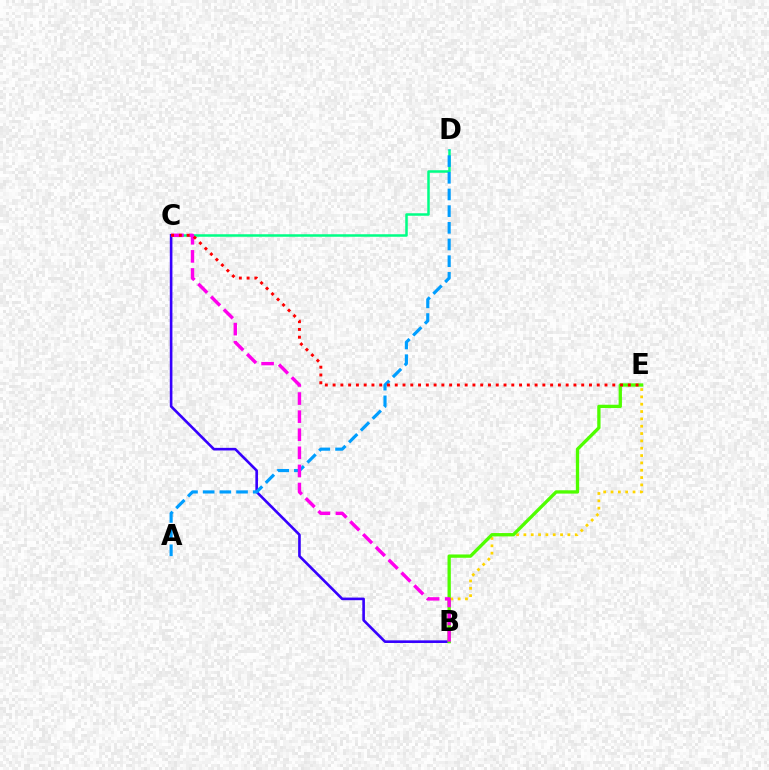{('C', 'D'): [{'color': '#00ff86', 'line_style': 'solid', 'thickness': 1.81}], ('B', 'C'): [{'color': '#3700ff', 'line_style': 'solid', 'thickness': 1.89}, {'color': '#ff00ed', 'line_style': 'dashed', 'thickness': 2.46}], ('B', 'E'): [{'color': '#ffd500', 'line_style': 'dotted', 'thickness': 1.99}, {'color': '#4fff00', 'line_style': 'solid', 'thickness': 2.38}], ('A', 'D'): [{'color': '#009eff', 'line_style': 'dashed', 'thickness': 2.27}], ('C', 'E'): [{'color': '#ff0000', 'line_style': 'dotted', 'thickness': 2.11}]}